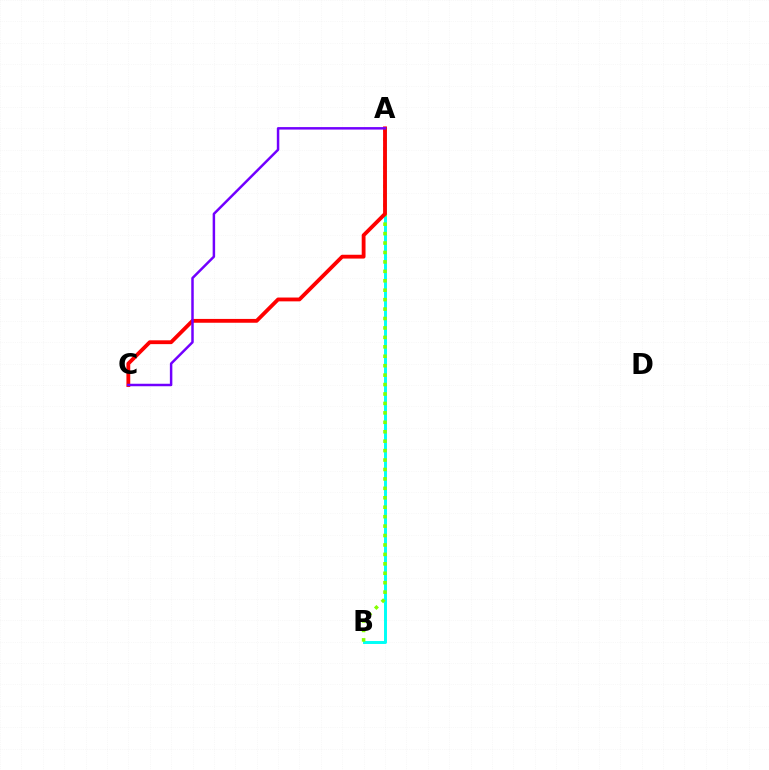{('A', 'B'): [{'color': '#00fff6', 'line_style': 'solid', 'thickness': 2.13}, {'color': '#84ff00', 'line_style': 'dotted', 'thickness': 2.56}], ('A', 'C'): [{'color': '#ff0000', 'line_style': 'solid', 'thickness': 2.75}, {'color': '#7200ff', 'line_style': 'solid', 'thickness': 1.79}]}